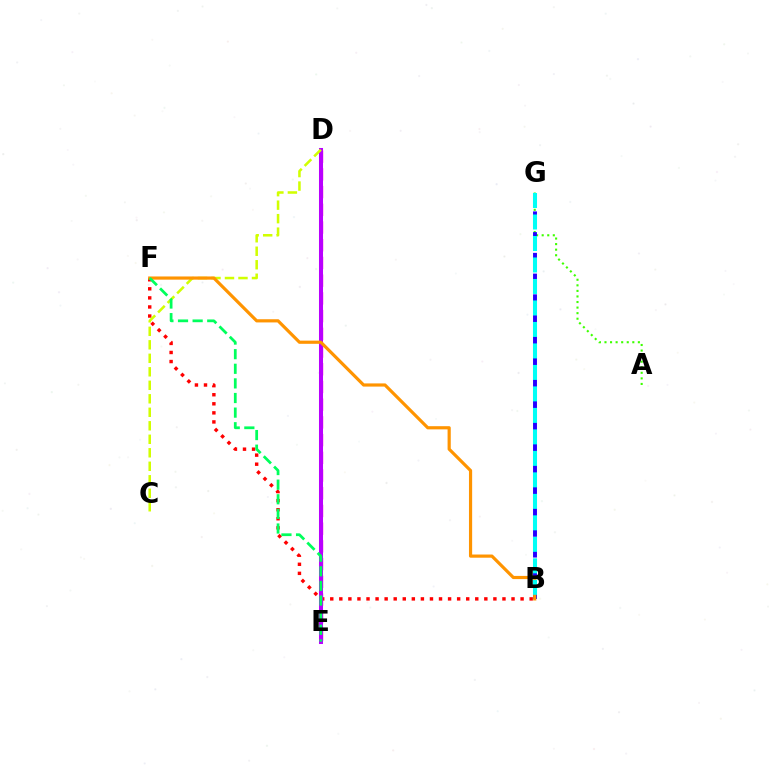{('A', 'G'): [{'color': '#3dff00', 'line_style': 'dotted', 'thickness': 1.51}], ('B', 'G'): [{'color': '#2500ff', 'line_style': 'dashed', 'thickness': 2.82}, {'color': '#00fff6', 'line_style': 'dashed', 'thickness': 2.92}], ('D', 'E'): [{'color': '#0074ff', 'line_style': 'dashed', 'thickness': 2.05}, {'color': '#ff00ac', 'line_style': 'dashed', 'thickness': 2.41}, {'color': '#b900ff', 'line_style': 'solid', 'thickness': 2.9}], ('B', 'F'): [{'color': '#ff0000', 'line_style': 'dotted', 'thickness': 2.46}, {'color': '#ff9400', 'line_style': 'solid', 'thickness': 2.29}], ('C', 'D'): [{'color': '#d1ff00', 'line_style': 'dashed', 'thickness': 1.83}], ('E', 'F'): [{'color': '#00ff5c', 'line_style': 'dashed', 'thickness': 1.99}]}